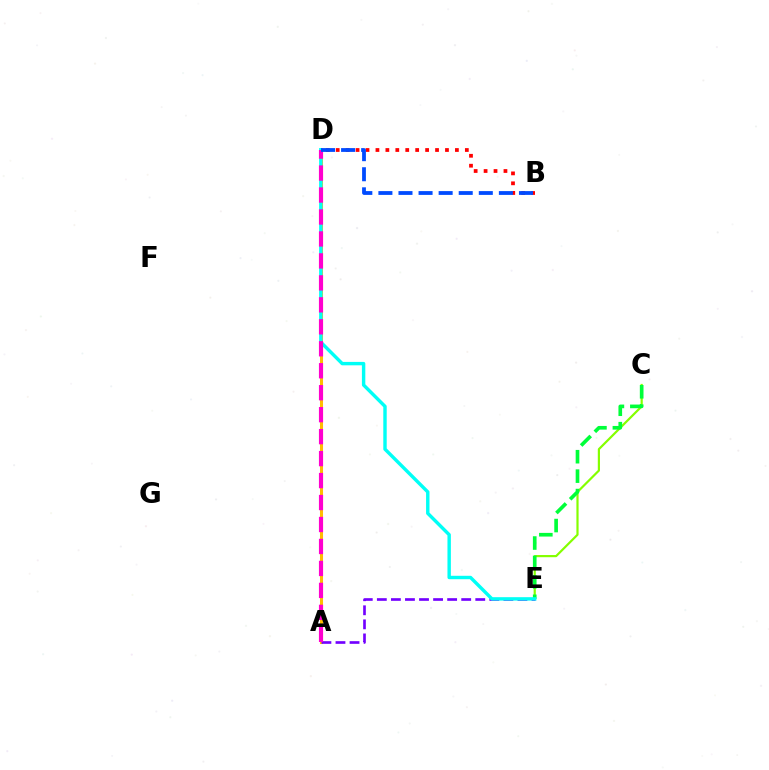{('A', 'D'): [{'color': '#ffbd00', 'line_style': 'solid', 'thickness': 2.19}, {'color': '#ff00cf', 'line_style': 'dashed', 'thickness': 2.98}], ('A', 'E'): [{'color': '#7200ff', 'line_style': 'dashed', 'thickness': 1.91}], ('B', 'D'): [{'color': '#ff0000', 'line_style': 'dotted', 'thickness': 2.7}, {'color': '#004bff', 'line_style': 'dashed', 'thickness': 2.73}], ('C', 'E'): [{'color': '#84ff00', 'line_style': 'solid', 'thickness': 1.58}, {'color': '#00ff39', 'line_style': 'dashed', 'thickness': 2.64}], ('D', 'E'): [{'color': '#00fff6', 'line_style': 'solid', 'thickness': 2.46}]}